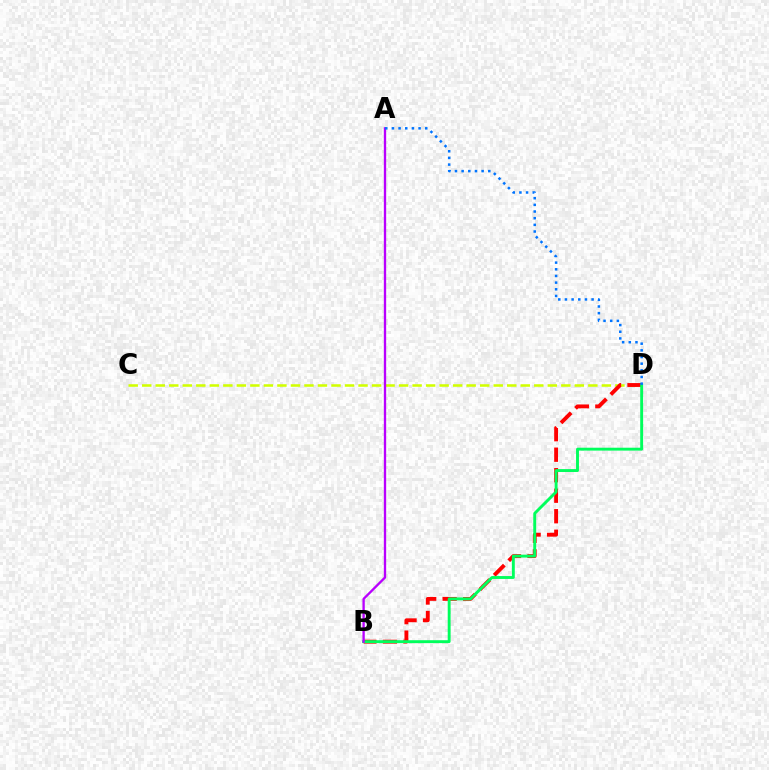{('C', 'D'): [{'color': '#d1ff00', 'line_style': 'dashed', 'thickness': 1.84}], ('B', 'D'): [{'color': '#ff0000', 'line_style': 'dashed', 'thickness': 2.79}, {'color': '#00ff5c', 'line_style': 'solid', 'thickness': 2.09}], ('A', 'B'): [{'color': '#b900ff', 'line_style': 'solid', 'thickness': 1.68}], ('A', 'D'): [{'color': '#0074ff', 'line_style': 'dotted', 'thickness': 1.81}]}